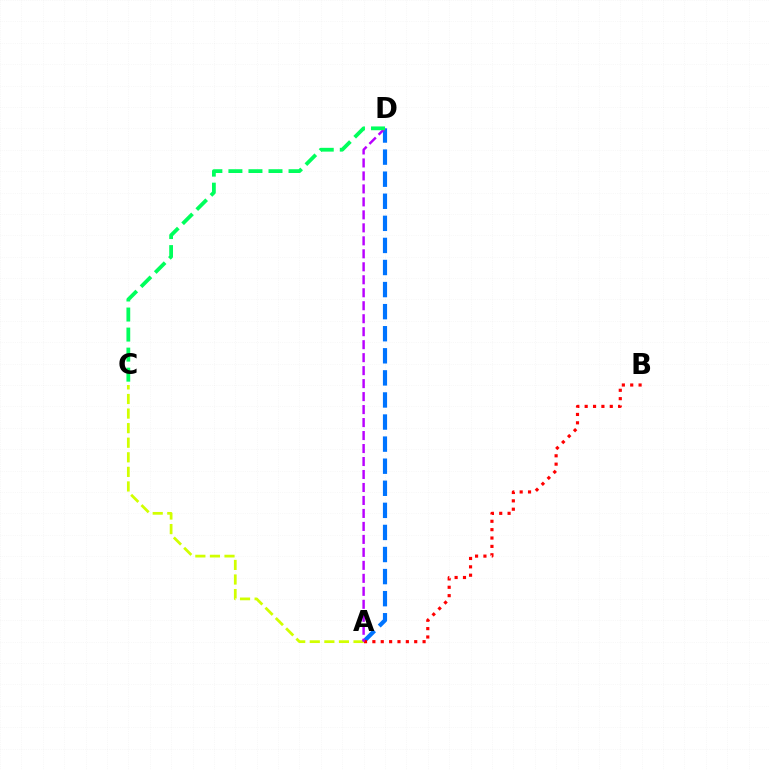{('A', 'C'): [{'color': '#d1ff00', 'line_style': 'dashed', 'thickness': 1.98}], ('A', 'D'): [{'color': '#0074ff', 'line_style': 'dashed', 'thickness': 3.0}, {'color': '#b900ff', 'line_style': 'dashed', 'thickness': 1.76}], ('A', 'B'): [{'color': '#ff0000', 'line_style': 'dotted', 'thickness': 2.27}], ('C', 'D'): [{'color': '#00ff5c', 'line_style': 'dashed', 'thickness': 2.72}]}